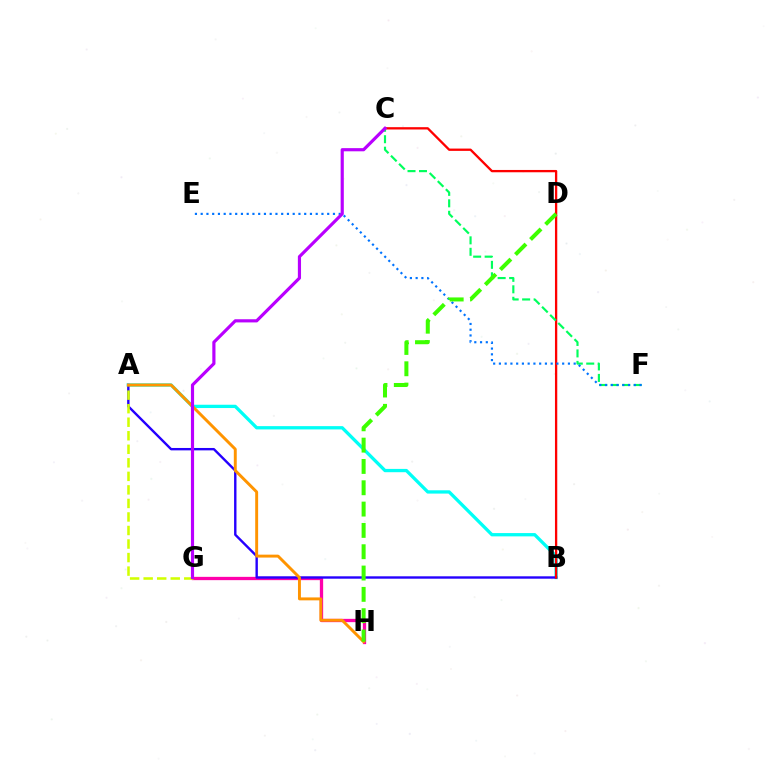{('A', 'B'): [{'color': '#00fff6', 'line_style': 'solid', 'thickness': 2.38}, {'color': '#2500ff', 'line_style': 'solid', 'thickness': 1.72}], ('G', 'H'): [{'color': '#ff00ac', 'line_style': 'solid', 'thickness': 2.37}], ('B', 'C'): [{'color': '#ff0000', 'line_style': 'solid', 'thickness': 1.66}], ('A', 'G'): [{'color': '#d1ff00', 'line_style': 'dashed', 'thickness': 1.84}], ('C', 'F'): [{'color': '#00ff5c', 'line_style': 'dashed', 'thickness': 1.56}], ('E', 'F'): [{'color': '#0074ff', 'line_style': 'dotted', 'thickness': 1.56}], ('A', 'H'): [{'color': '#ff9400', 'line_style': 'solid', 'thickness': 2.11}], ('D', 'H'): [{'color': '#3dff00', 'line_style': 'dashed', 'thickness': 2.9}], ('C', 'G'): [{'color': '#b900ff', 'line_style': 'solid', 'thickness': 2.28}]}